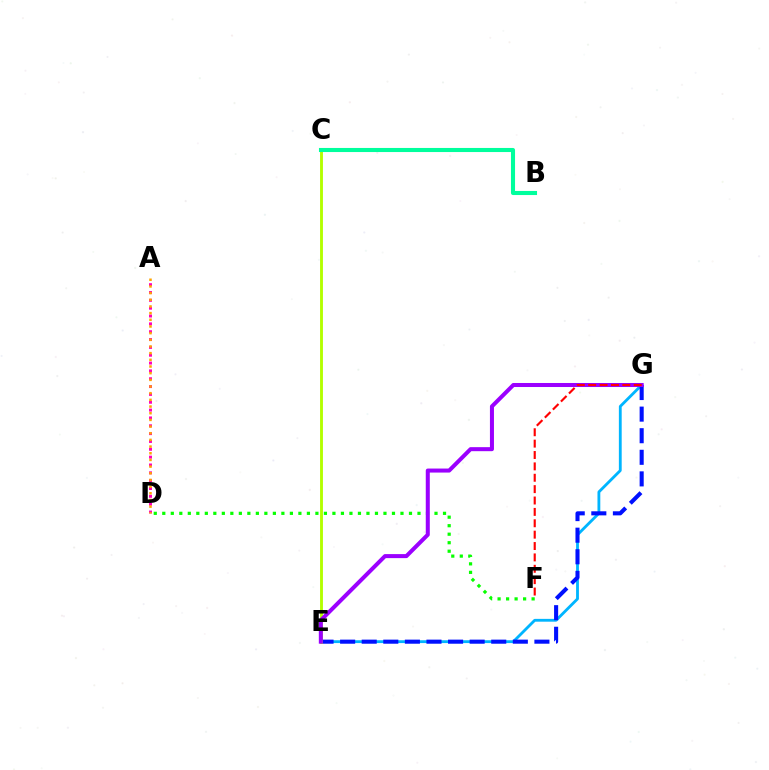{('E', 'G'): [{'color': '#00b5ff', 'line_style': 'solid', 'thickness': 2.03}, {'color': '#0010ff', 'line_style': 'dashed', 'thickness': 2.93}, {'color': '#9b00ff', 'line_style': 'solid', 'thickness': 2.9}], ('C', 'E'): [{'color': '#b3ff00', 'line_style': 'solid', 'thickness': 2.07}], ('D', 'F'): [{'color': '#08ff00', 'line_style': 'dotted', 'thickness': 2.31}], ('B', 'C'): [{'color': '#00ff9d', 'line_style': 'solid', 'thickness': 2.94}], ('A', 'D'): [{'color': '#ff00bd', 'line_style': 'dotted', 'thickness': 2.13}, {'color': '#ffa500', 'line_style': 'dotted', 'thickness': 1.81}], ('F', 'G'): [{'color': '#ff0000', 'line_style': 'dashed', 'thickness': 1.55}]}